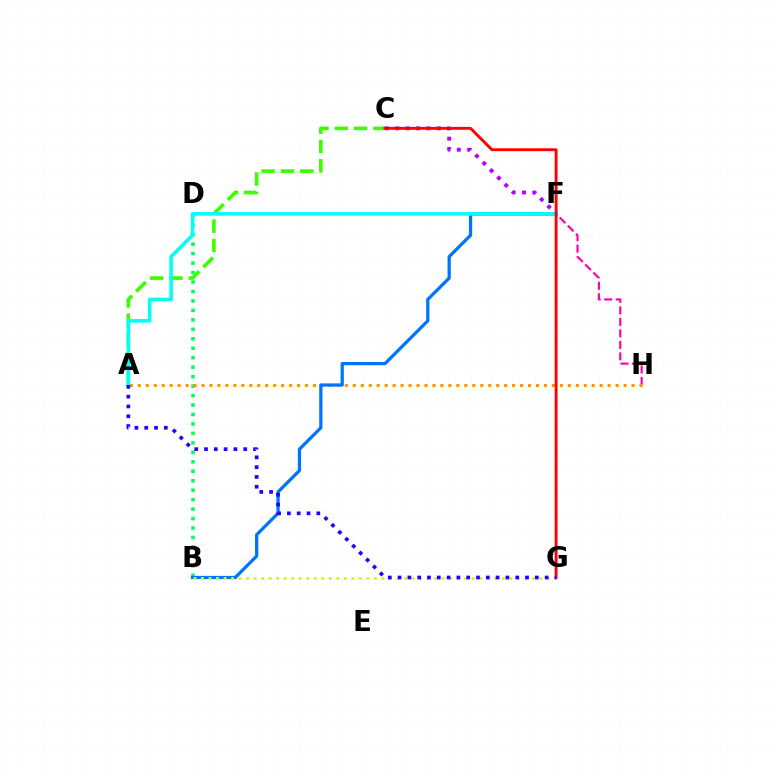{('C', 'F'): [{'color': '#b900ff', 'line_style': 'dotted', 'thickness': 2.81}], ('B', 'D'): [{'color': '#00ff5c', 'line_style': 'dotted', 'thickness': 2.57}], ('A', 'C'): [{'color': '#3dff00', 'line_style': 'dashed', 'thickness': 2.63}], ('F', 'H'): [{'color': '#ff00ac', 'line_style': 'dashed', 'thickness': 1.56}], ('A', 'H'): [{'color': '#ff9400', 'line_style': 'dotted', 'thickness': 2.16}], ('B', 'F'): [{'color': '#0074ff', 'line_style': 'solid', 'thickness': 2.34}], ('A', 'F'): [{'color': '#00fff6', 'line_style': 'solid', 'thickness': 2.56}], ('B', 'G'): [{'color': '#d1ff00', 'line_style': 'dotted', 'thickness': 2.04}], ('C', 'G'): [{'color': '#ff0000', 'line_style': 'solid', 'thickness': 2.07}], ('A', 'G'): [{'color': '#2500ff', 'line_style': 'dotted', 'thickness': 2.66}]}